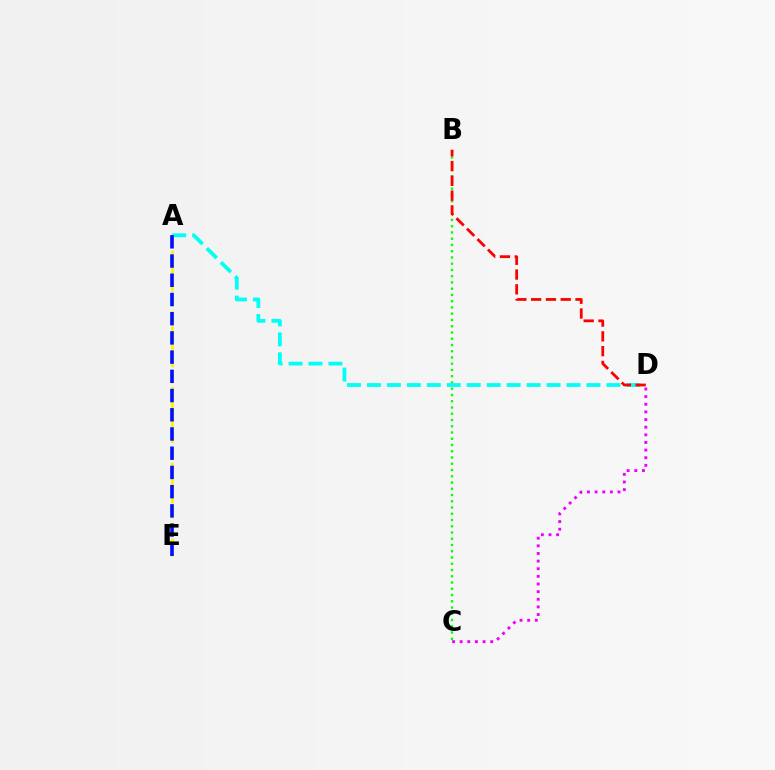{('B', 'C'): [{'color': '#08ff00', 'line_style': 'dotted', 'thickness': 1.7}], ('C', 'D'): [{'color': '#ee00ff', 'line_style': 'dotted', 'thickness': 2.07}], ('A', 'E'): [{'color': '#fcf500', 'line_style': 'dashed', 'thickness': 2.06}, {'color': '#0010ff', 'line_style': 'dashed', 'thickness': 2.61}], ('A', 'D'): [{'color': '#00fff6', 'line_style': 'dashed', 'thickness': 2.71}], ('B', 'D'): [{'color': '#ff0000', 'line_style': 'dashed', 'thickness': 2.01}]}